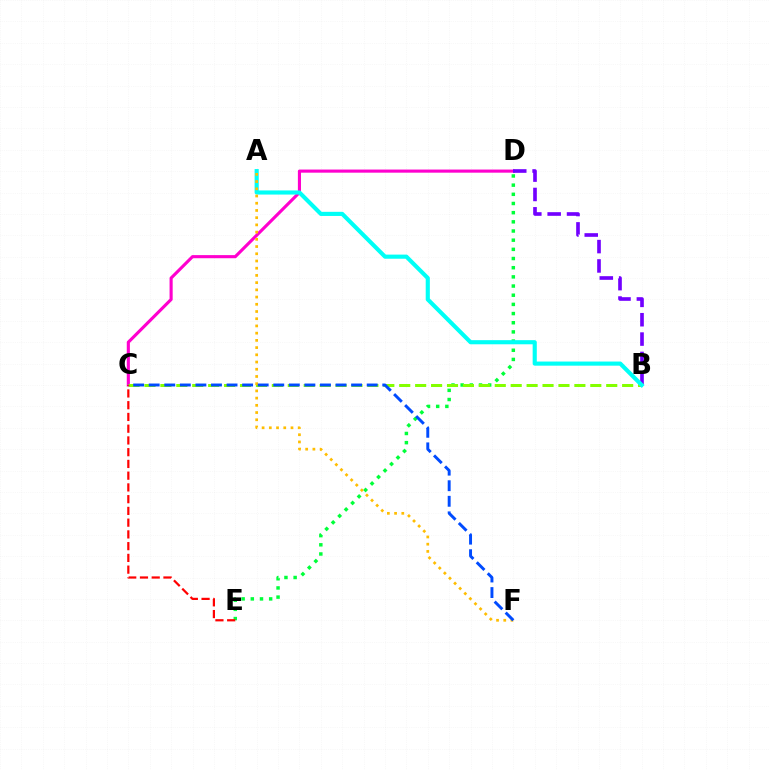{('D', 'E'): [{'color': '#00ff39', 'line_style': 'dotted', 'thickness': 2.49}], ('C', 'D'): [{'color': '#ff00cf', 'line_style': 'solid', 'thickness': 2.25}], ('B', 'C'): [{'color': '#84ff00', 'line_style': 'dashed', 'thickness': 2.16}], ('C', 'E'): [{'color': '#ff0000', 'line_style': 'dashed', 'thickness': 1.6}], ('B', 'D'): [{'color': '#7200ff', 'line_style': 'dashed', 'thickness': 2.63}], ('A', 'B'): [{'color': '#00fff6', 'line_style': 'solid', 'thickness': 2.97}], ('A', 'F'): [{'color': '#ffbd00', 'line_style': 'dotted', 'thickness': 1.96}], ('C', 'F'): [{'color': '#004bff', 'line_style': 'dashed', 'thickness': 2.12}]}